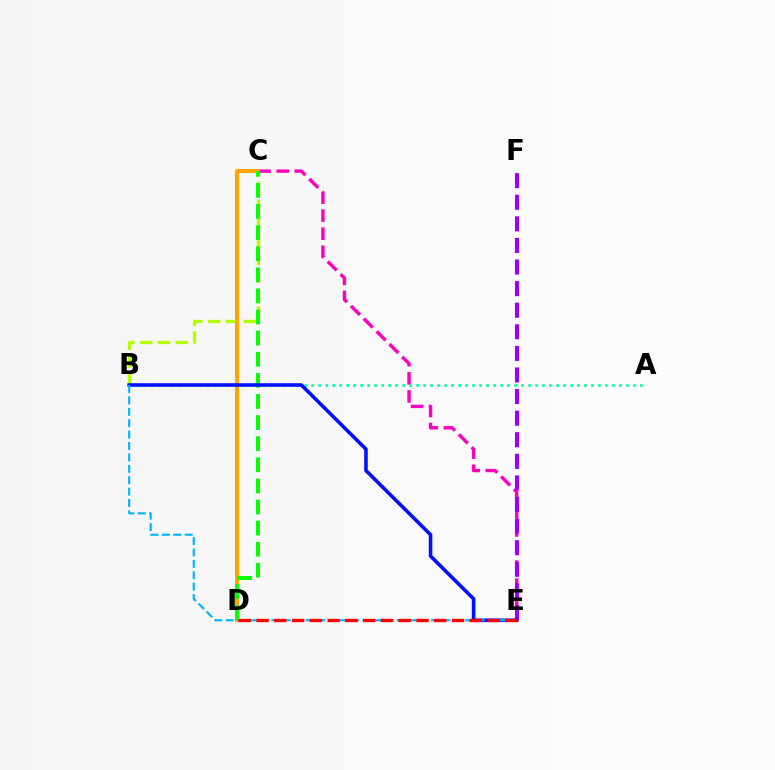{('C', 'E'): [{'color': '#ff00bd', 'line_style': 'dashed', 'thickness': 2.45}], ('B', 'C'): [{'color': '#b3ff00', 'line_style': 'dashed', 'thickness': 2.42}], ('A', 'B'): [{'color': '#00ff9d', 'line_style': 'dotted', 'thickness': 1.9}], ('C', 'D'): [{'color': '#ffa500', 'line_style': 'solid', 'thickness': 2.91}, {'color': '#08ff00', 'line_style': 'dashed', 'thickness': 2.87}], ('E', 'F'): [{'color': '#9b00ff', 'line_style': 'dashed', 'thickness': 2.93}], ('B', 'E'): [{'color': '#0010ff', 'line_style': 'solid', 'thickness': 2.57}, {'color': '#00b5ff', 'line_style': 'dashed', 'thickness': 1.55}], ('D', 'E'): [{'color': '#ff0000', 'line_style': 'dashed', 'thickness': 2.41}]}